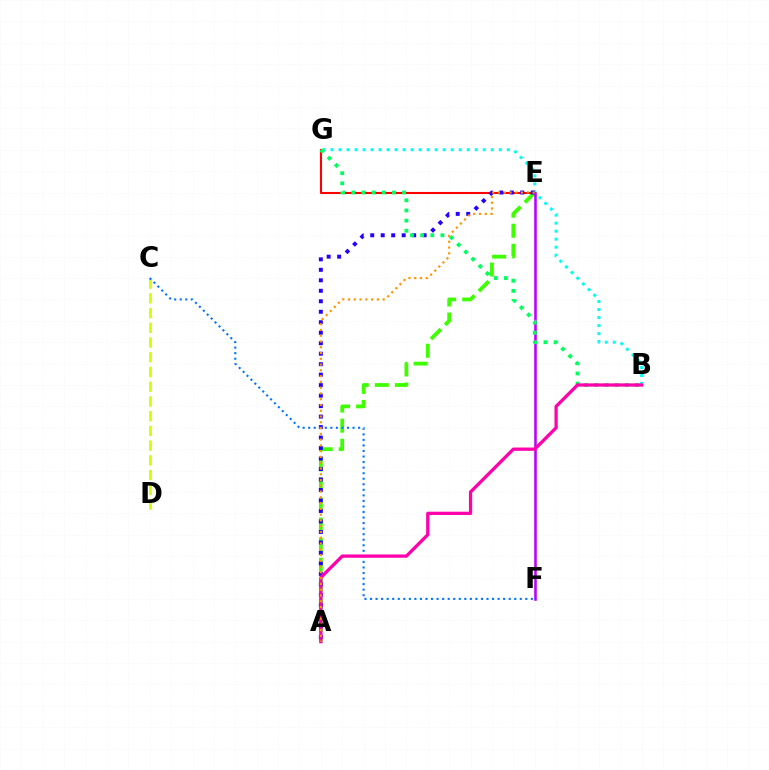{('E', 'G'): [{'color': '#ff0000', 'line_style': 'solid', 'thickness': 1.5}], ('A', 'E'): [{'color': '#3dff00', 'line_style': 'dashed', 'thickness': 2.72}, {'color': '#2500ff', 'line_style': 'dotted', 'thickness': 2.85}, {'color': '#ff9400', 'line_style': 'dotted', 'thickness': 1.57}], ('B', 'G'): [{'color': '#00fff6', 'line_style': 'dotted', 'thickness': 2.18}, {'color': '#00ff5c', 'line_style': 'dotted', 'thickness': 2.76}], ('E', 'F'): [{'color': '#b900ff', 'line_style': 'solid', 'thickness': 1.86}], ('C', 'D'): [{'color': '#d1ff00', 'line_style': 'dashed', 'thickness': 2.0}], ('C', 'F'): [{'color': '#0074ff', 'line_style': 'dotted', 'thickness': 1.51}], ('A', 'B'): [{'color': '#ff00ac', 'line_style': 'solid', 'thickness': 2.36}]}